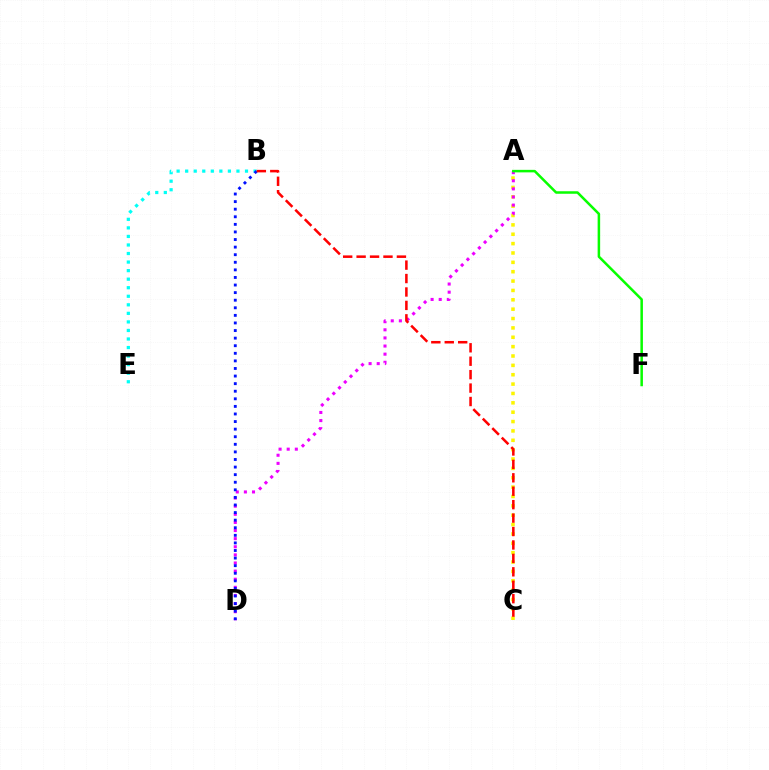{('A', 'C'): [{'color': '#fcf500', 'line_style': 'dotted', 'thickness': 2.54}], ('A', 'D'): [{'color': '#ee00ff', 'line_style': 'dotted', 'thickness': 2.21}], ('A', 'F'): [{'color': '#08ff00', 'line_style': 'solid', 'thickness': 1.81}], ('B', 'E'): [{'color': '#00fff6', 'line_style': 'dotted', 'thickness': 2.32}], ('B', 'D'): [{'color': '#0010ff', 'line_style': 'dotted', 'thickness': 2.06}], ('B', 'C'): [{'color': '#ff0000', 'line_style': 'dashed', 'thickness': 1.82}]}